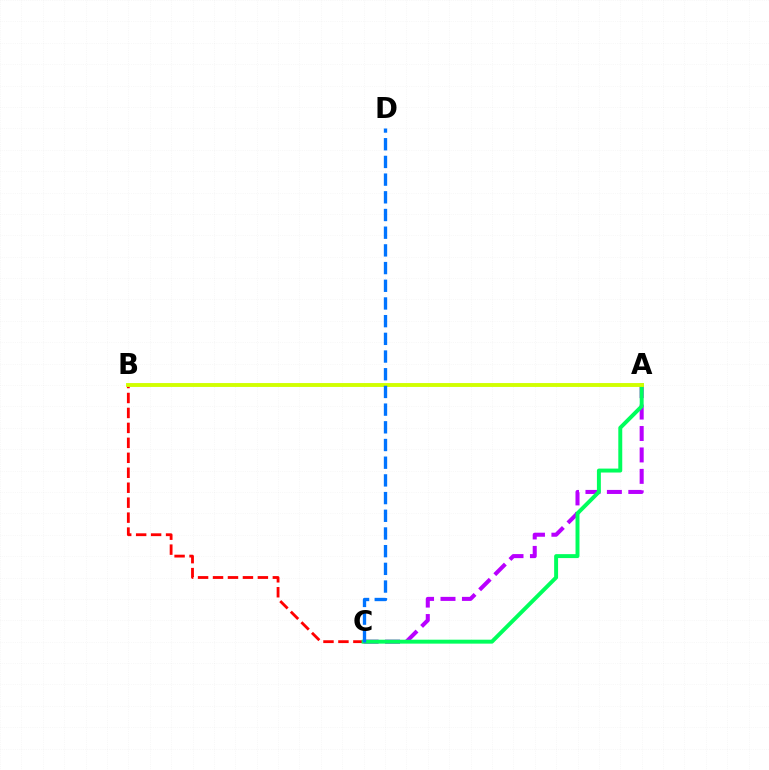{('A', 'C'): [{'color': '#b900ff', 'line_style': 'dashed', 'thickness': 2.91}, {'color': '#00ff5c', 'line_style': 'solid', 'thickness': 2.84}], ('B', 'C'): [{'color': '#ff0000', 'line_style': 'dashed', 'thickness': 2.03}], ('A', 'B'): [{'color': '#d1ff00', 'line_style': 'solid', 'thickness': 2.79}], ('C', 'D'): [{'color': '#0074ff', 'line_style': 'dashed', 'thickness': 2.4}]}